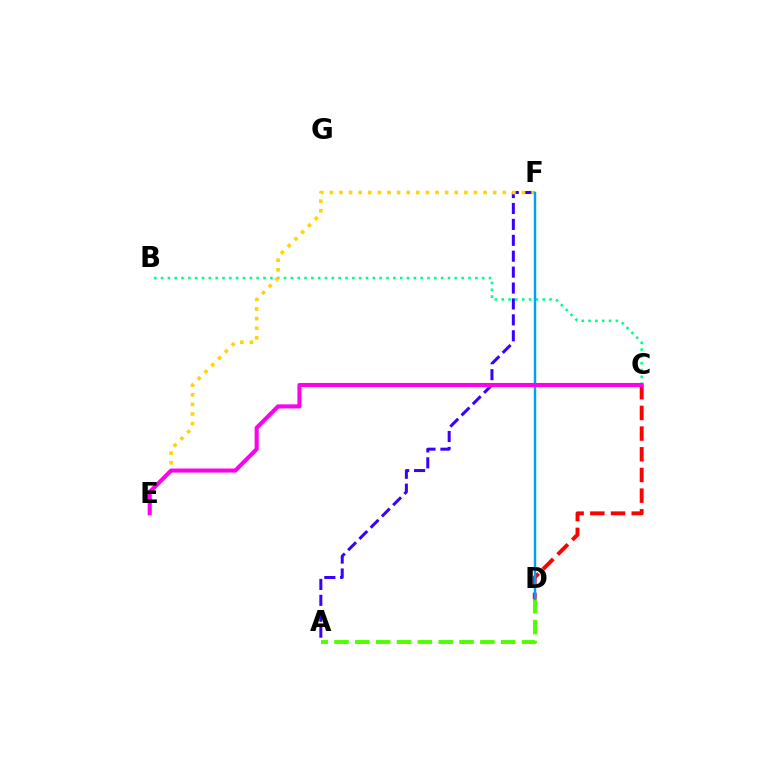{('A', 'F'): [{'color': '#3700ff', 'line_style': 'dashed', 'thickness': 2.16}], ('A', 'D'): [{'color': '#4fff00', 'line_style': 'dashed', 'thickness': 2.83}], ('C', 'D'): [{'color': '#ff0000', 'line_style': 'dashed', 'thickness': 2.81}], ('B', 'C'): [{'color': '#00ff86', 'line_style': 'dotted', 'thickness': 1.86}], ('E', 'F'): [{'color': '#ffd500', 'line_style': 'dotted', 'thickness': 2.61}], ('D', 'F'): [{'color': '#009eff', 'line_style': 'solid', 'thickness': 1.75}], ('C', 'E'): [{'color': '#ff00ed', 'line_style': 'solid', 'thickness': 2.94}]}